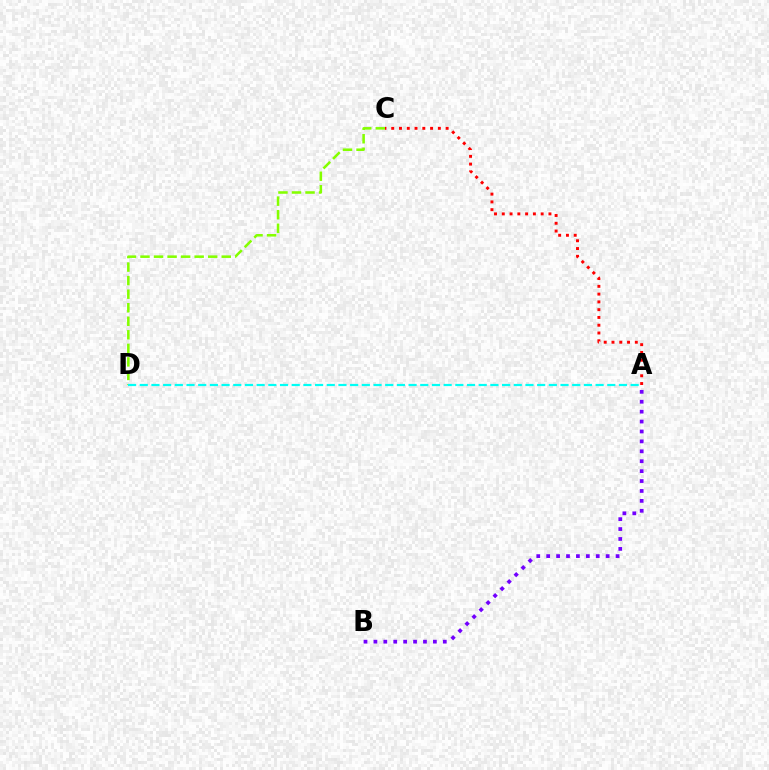{('A', 'C'): [{'color': '#ff0000', 'line_style': 'dotted', 'thickness': 2.11}], ('C', 'D'): [{'color': '#84ff00', 'line_style': 'dashed', 'thickness': 1.84}], ('A', 'D'): [{'color': '#00fff6', 'line_style': 'dashed', 'thickness': 1.59}], ('A', 'B'): [{'color': '#7200ff', 'line_style': 'dotted', 'thickness': 2.69}]}